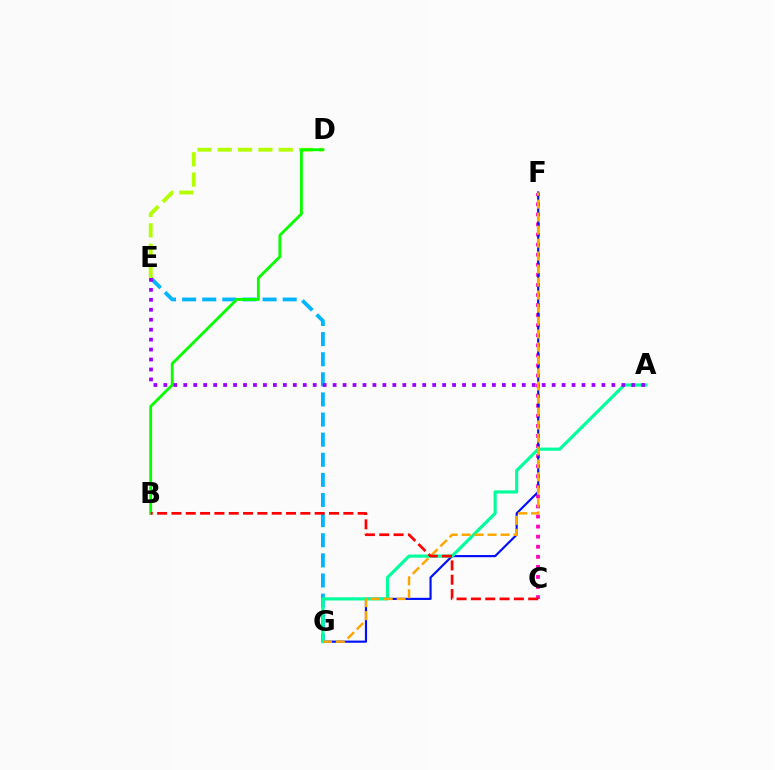{('C', 'F'): [{'color': '#ff00bd', 'line_style': 'dotted', 'thickness': 2.74}], ('F', 'G'): [{'color': '#0010ff', 'line_style': 'solid', 'thickness': 1.56}, {'color': '#ffa500', 'line_style': 'dashed', 'thickness': 1.76}], ('E', 'G'): [{'color': '#00b5ff', 'line_style': 'dashed', 'thickness': 2.73}], ('D', 'E'): [{'color': '#b3ff00', 'line_style': 'dashed', 'thickness': 2.76}], ('A', 'G'): [{'color': '#00ff9d', 'line_style': 'solid', 'thickness': 2.28}], ('B', 'D'): [{'color': '#08ff00', 'line_style': 'solid', 'thickness': 2.04}], ('B', 'C'): [{'color': '#ff0000', 'line_style': 'dashed', 'thickness': 1.95}], ('A', 'E'): [{'color': '#9b00ff', 'line_style': 'dotted', 'thickness': 2.71}]}